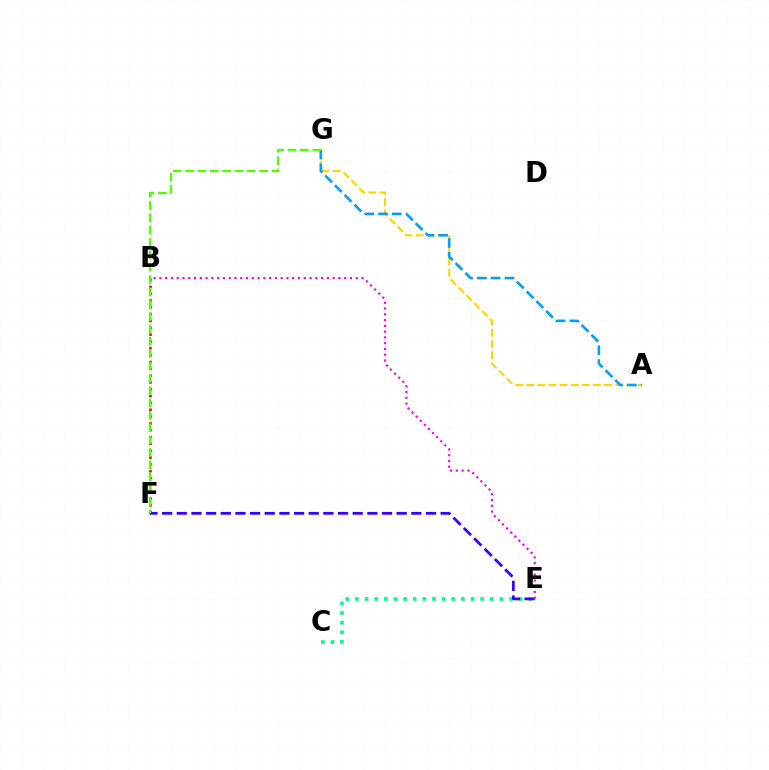{('C', 'E'): [{'color': '#00ff86', 'line_style': 'dotted', 'thickness': 2.62}], ('A', 'G'): [{'color': '#ffd500', 'line_style': 'dashed', 'thickness': 1.51}, {'color': '#009eff', 'line_style': 'dashed', 'thickness': 1.87}], ('B', 'F'): [{'color': '#ff0000', 'line_style': 'dotted', 'thickness': 1.86}], ('E', 'F'): [{'color': '#3700ff', 'line_style': 'dashed', 'thickness': 1.99}], ('F', 'G'): [{'color': '#4fff00', 'line_style': 'dashed', 'thickness': 1.68}], ('B', 'E'): [{'color': '#ff00ed', 'line_style': 'dotted', 'thickness': 1.57}]}